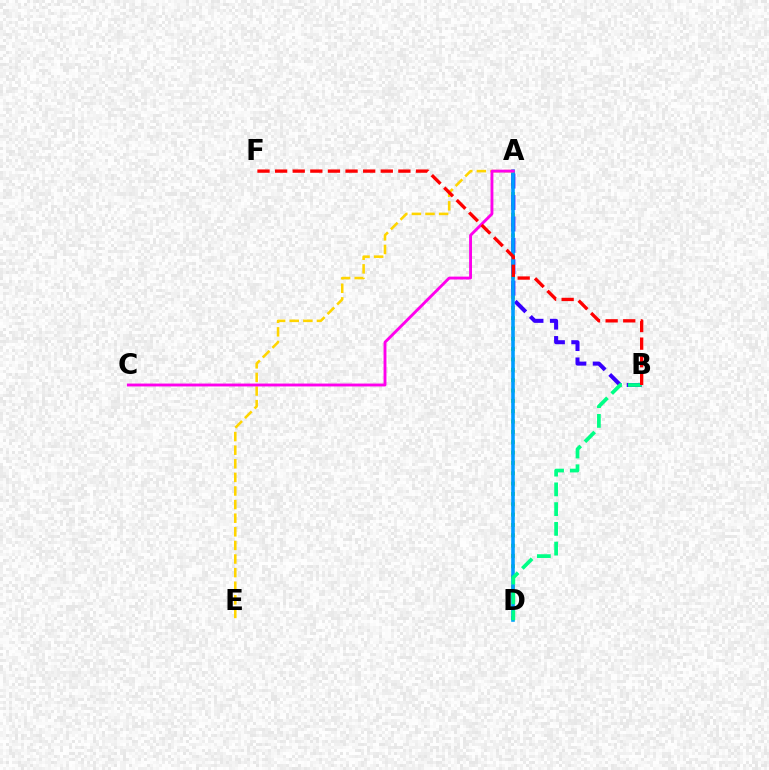{('A', 'D'): [{'color': '#4fff00', 'line_style': 'dotted', 'thickness': 2.81}, {'color': '#009eff', 'line_style': 'solid', 'thickness': 2.58}], ('A', 'B'): [{'color': '#3700ff', 'line_style': 'dashed', 'thickness': 2.91}], ('A', 'E'): [{'color': '#ffd500', 'line_style': 'dashed', 'thickness': 1.85}], ('A', 'C'): [{'color': '#ff00ed', 'line_style': 'solid', 'thickness': 2.07}], ('B', 'D'): [{'color': '#00ff86', 'line_style': 'dashed', 'thickness': 2.68}], ('B', 'F'): [{'color': '#ff0000', 'line_style': 'dashed', 'thickness': 2.39}]}